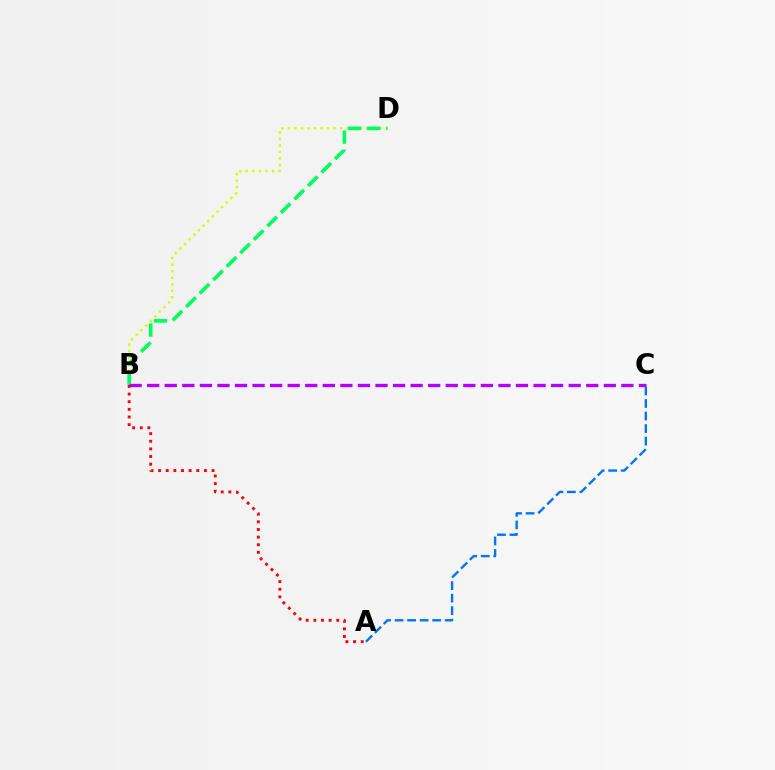{('A', 'B'): [{'color': '#ff0000', 'line_style': 'dotted', 'thickness': 2.07}], ('B', 'D'): [{'color': '#d1ff00', 'line_style': 'dotted', 'thickness': 1.77}, {'color': '#00ff5c', 'line_style': 'dashed', 'thickness': 2.59}], ('B', 'C'): [{'color': '#b900ff', 'line_style': 'dashed', 'thickness': 2.39}], ('A', 'C'): [{'color': '#0074ff', 'line_style': 'dashed', 'thickness': 1.7}]}